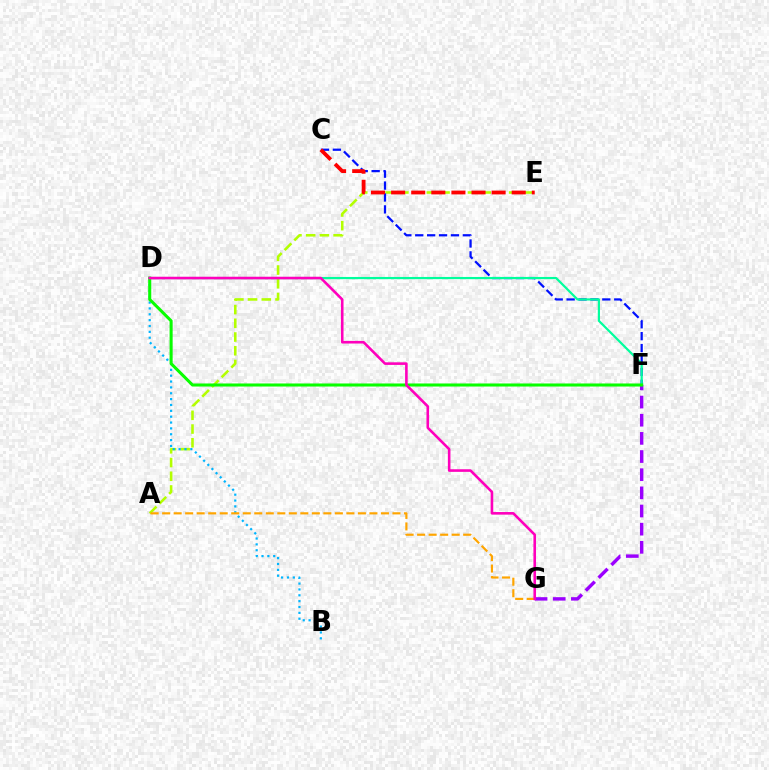{('A', 'E'): [{'color': '#b3ff00', 'line_style': 'dashed', 'thickness': 1.86}], ('C', 'F'): [{'color': '#0010ff', 'line_style': 'dashed', 'thickness': 1.62}], ('F', 'G'): [{'color': '#9b00ff', 'line_style': 'dashed', 'thickness': 2.47}], ('D', 'F'): [{'color': '#00ff9d', 'line_style': 'solid', 'thickness': 1.58}, {'color': '#08ff00', 'line_style': 'solid', 'thickness': 2.2}], ('B', 'D'): [{'color': '#00b5ff', 'line_style': 'dotted', 'thickness': 1.59}], ('C', 'E'): [{'color': '#ff0000', 'line_style': 'dashed', 'thickness': 2.73}], ('A', 'G'): [{'color': '#ffa500', 'line_style': 'dashed', 'thickness': 1.56}], ('D', 'G'): [{'color': '#ff00bd', 'line_style': 'solid', 'thickness': 1.87}]}